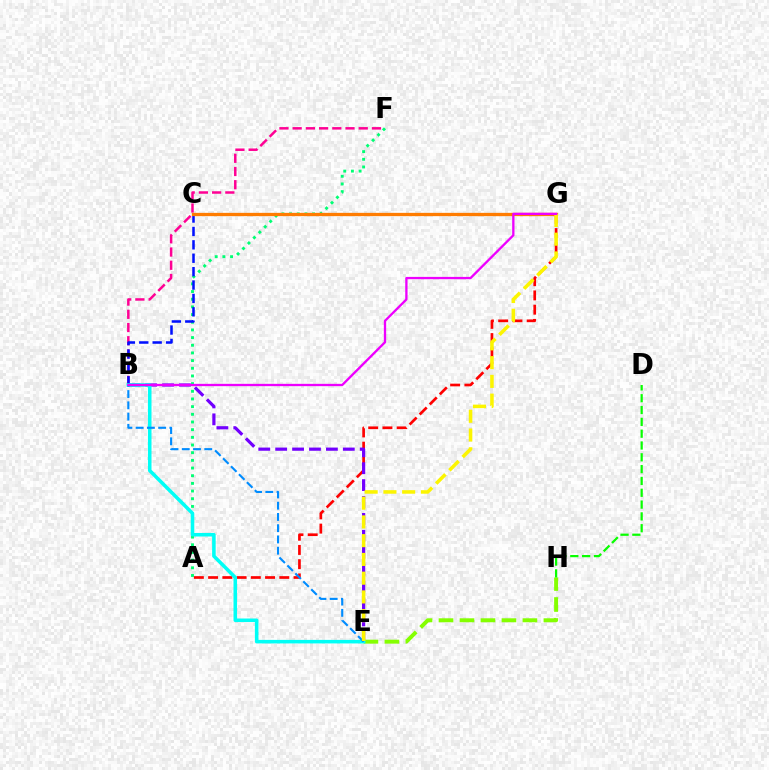{('A', 'F'): [{'color': '#00ff74', 'line_style': 'dotted', 'thickness': 2.08}], ('A', 'G'): [{'color': '#ff0000', 'line_style': 'dashed', 'thickness': 1.93}], ('B', 'F'): [{'color': '#ff0094', 'line_style': 'dashed', 'thickness': 1.8}], ('B', 'E'): [{'color': '#7200ff', 'line_style': 'dashed', 'thickness': 2.3}, {'color': '#00fff6', 'line_style': 'solid', 'thickness': 2.56}, {'color': '#008cff', 'line_style': 'dashed', 'thickness': 1.53}], ('B', 'C'): [{'color': '#0010ff', 'line_style': 'dashed', 'thickness': 1.82}], ('E', 'H'): [{'color': '#84ff00', 'line_style': 'dashed', 'thickness': 2.85}], ('D', 'H'): [{'color': '#08ff00', 'line_style': 'dashed', 'thickness': 1.61}], ('C', 'G'): [{'color': '#ff7c00', 'line_style': 'solid', 'thickness': 2.37}], ('E', 'G'): [{'color': '#fcf500', 'line_style': 'dashed', 'thickness': 2.55}], ('B', 'G'): [{'color': '#ee00ff', 'line_style': 'solid', 'thickness': 1.67}]}